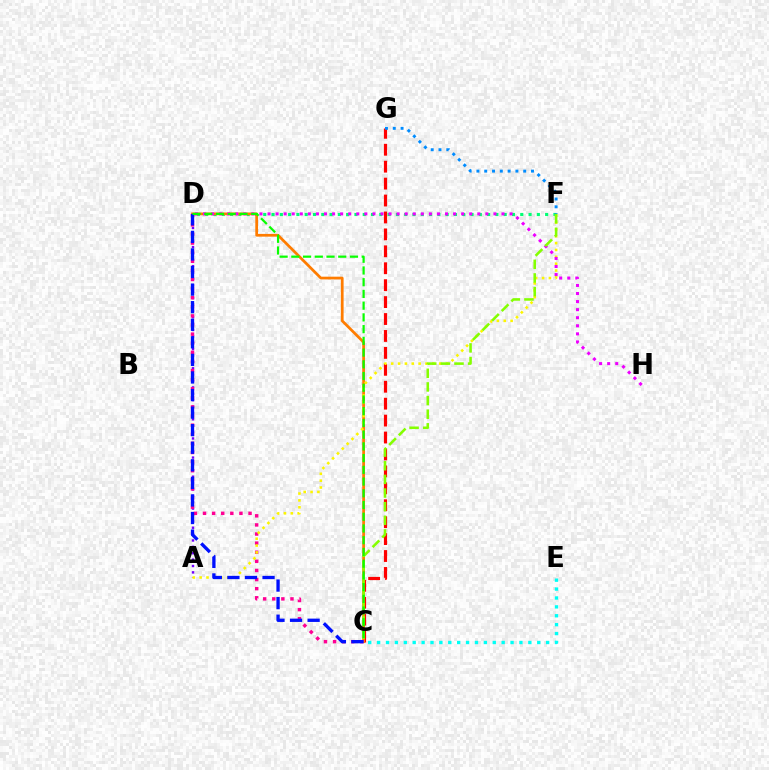{('D', 'F'): [{'color': '#00ff74', 'line_style': 'dotted', 'thickness': 2.25}], ('C', 'G'): [{'color': '#ff0000', 'line_style': 'dashed', 'thickness': 2.3}], ('A', 'D'): [{'color': '#7200ff', 'line_style': 'dotted', 'thickness': 1.73}], ('F', 'G'): [{'color': '#008cff', 'line_style': 'dotted', 'thickness': 2.12}], ('C', 'D'): [{'color': '#ff7c00', 'line_style': 'solid', 'thickness': 1.97}, {'color': '#ff0094', 'line_style': 'dotted', 'thickness': 2.47}, {'color': '#0010ff', 'line_style': 'dashed', 'thickness': 2.39}, {'color': '#08ff00', 'line_style': 'dashed', 'thickness': 1.59}], ('A', 'F'): [{'color': '#fcf500', 'line_style': 'dotted', 'thickness': 1.86}], ('D', 'H'): [{'color': '#ee00ff', 'line_style': 'dotted', 'thickness': 2.19}], ('C', 'F'): [{'color': '#84ff00', 'line_style': 'dashed', 'thickness': 1.85}], ('C', 'E'): [{'color': '#00fff6', 'line_style': 'dotted', 'thickness': 2.42}]}